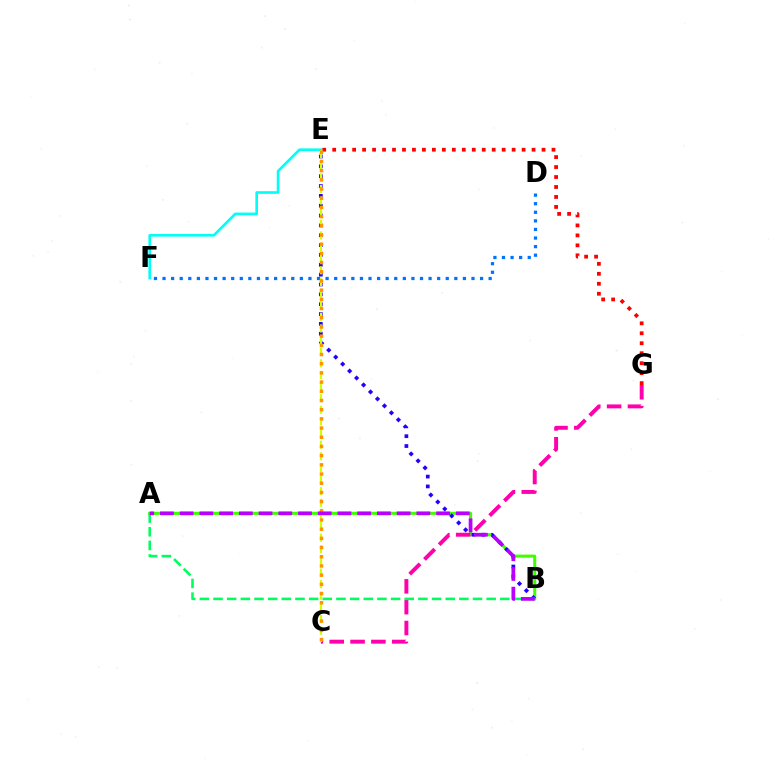{('A', 'B'): [{'color': '#3dff00', 'line_style': 'solid', 'thickness': 2.19}, {'color': '#00ff5c', 'line_style': 'dashed', 'thickness': 1.86}, {'color': '#b900ff', 'line_style': 'dashed', 'thickness': 2.68}], ('E', 'G'): [{'color': '#ff0000', 'line_style': 'dotted', 'thickness': 2.71}], ('D', 'F'): [{'color': '#0074ff', 'line_style': 'dotted', 'thickness': 2.33}], ('C', 'G'): [{'color': '#ff00ac', 'line_style': 'dashed', 'thickness': 2.83}], ('B', 'E'): [{'color': '#2500ff', 'line_style': 'dotted', 'thickness': 2.68}], ('E', 'F'): [{'color': '#00fff6', 'line_style': 'solid', 'thickness': 1.91}], ('C', 'E'): [{'color': '#d1ff00', 'line_style': 'dashed', 'thickness': 1.58}, {'color': '#ff9400', 'line_style': 'dotted', 'thickness': 2.5}]}